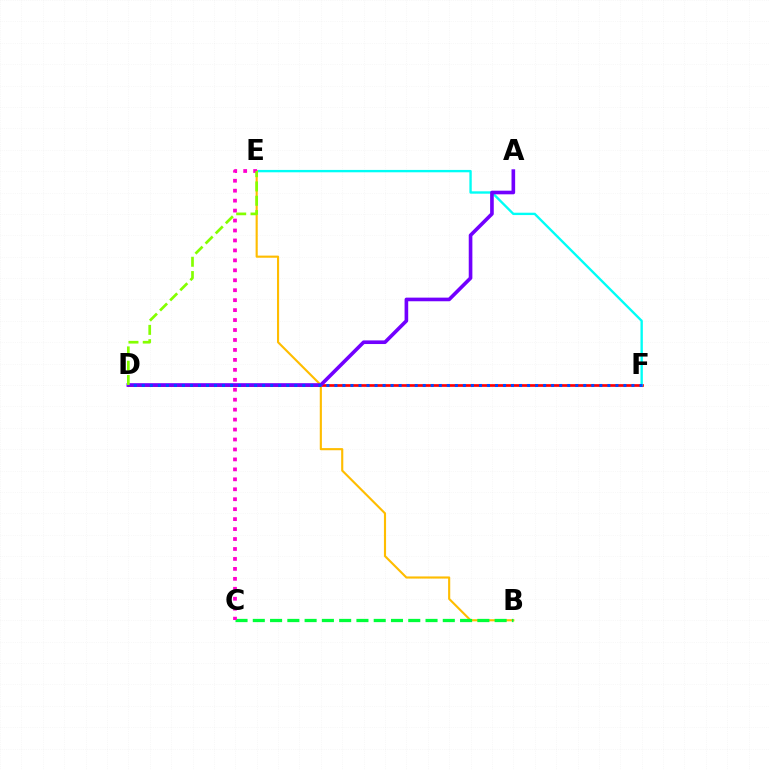{('D', 'F'): [{'color': '#ff0000', 'line_style': 'solid', 'thickness': 1.94}, {'color': '#004bff', 'line_style': 'dotted', 'thickness': 2.18}], ('E', 'F'): [{'color': '#00fff6', 'line_style': 'solid', 'thickness': 1.7}], ('B', 'E'): [{'color': '#ffbd00', 'line_style': 'solid', 'thickness': 1.53}], ('A', 'D'): [{'color': '#7200ff', 'line_style': 'solid', 'thickness': 2.61}], ('B', 'C'): [{'color': '#00ff39', 'line_style': 'dashed', 'thickness': 2.35}], ('C', 'E'): [{'color': '#ff00cf', 'line_style': 'dotted', 'thickness': 2.7}], ('D', 'E'): [{'color': '#84ff00', 'line_style': 'dashed', 'thickness': 1.94}]}